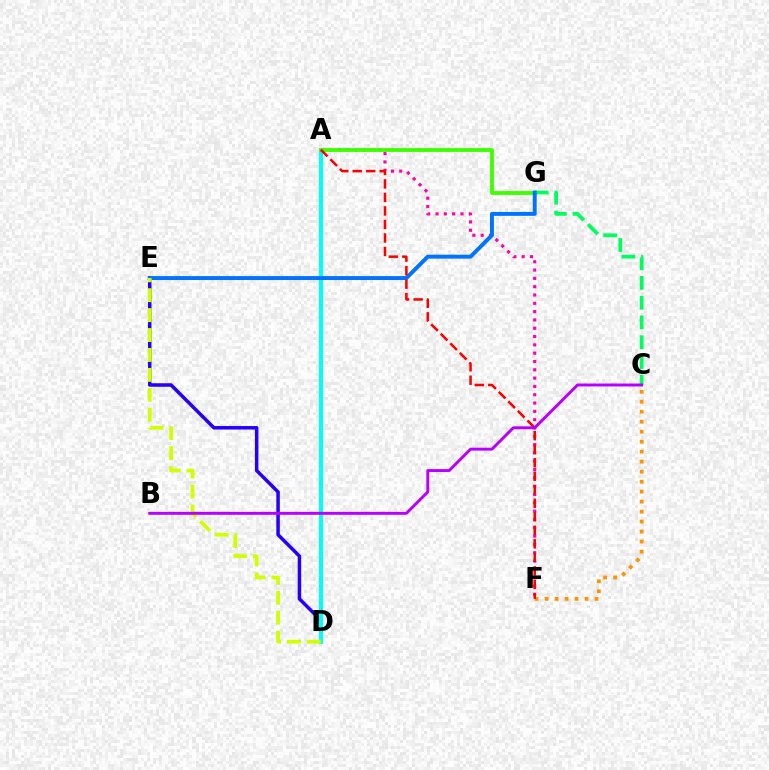{('D', 'E'): [{'color': '#2500ff', 'line_style': 'solid', 'thickness': 2.52}, {'color': '#d1ff00', 'line_style': 'dashed', 'thickness': 2.71}], ('A', 'D'): [{'color': '#00fff6', 'line_style': 'solid', 'thickness': 2.93}], ('C', 'G'): [{'color': '#00ff5c', 'line_style': 'dashed', 'thickness': 2.69}], ('A', 'F'): [{'color': '#ff00ac', 'line_style': 'dotted', 'thickness': 2.26}, {'color': '#ff0000', 'line_style': 'dashed', 'thickness': 1.84}], ('A', 'G'): [{'color': '#3dff00', 'line_style': 'solid', 'thickness': 2.75}], ('E', 'G'): [{'color': '#0074ff', 'line_style': 'solid', 'thickness': 2.84}], ('C', 'F'): [{'color': '#ff9400', 'line_style': 'dotted', 'thickness': 2.71}], ('B', 'C'): [{'color': '#b900ff', 'line_style': 'solid', 'thickness': 2.11}]}